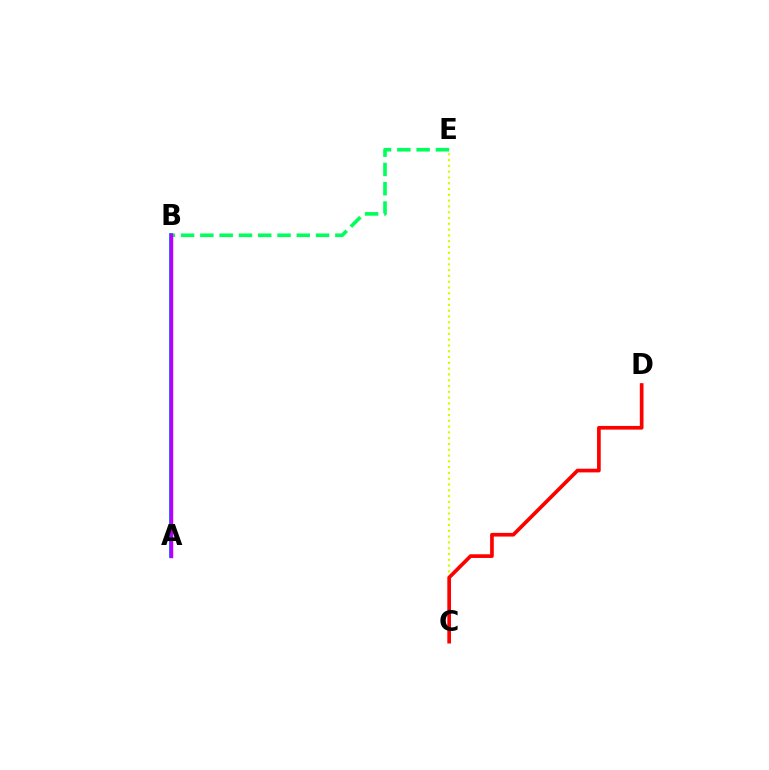{('B', 'E'): [{'color': '#00ff5c', 'line_style': 'dashed', 'thickness': 2.62}], ('C', 'E'): [{'color': '#d1ff00', 'line_style': 'dotted', 'thickness': 1.57}], ('C', 'D'): [{'color': '#ff0000', 'line_style': 'solid', 'thickness': 2.65}], ('A', 'B'): [{'color': '#0074ff', 'line_style': 'solid', 'thickness': 2.74}, {'color': '#b900ff', 'line_style': 'solid', 'thickness': 2.47}]}